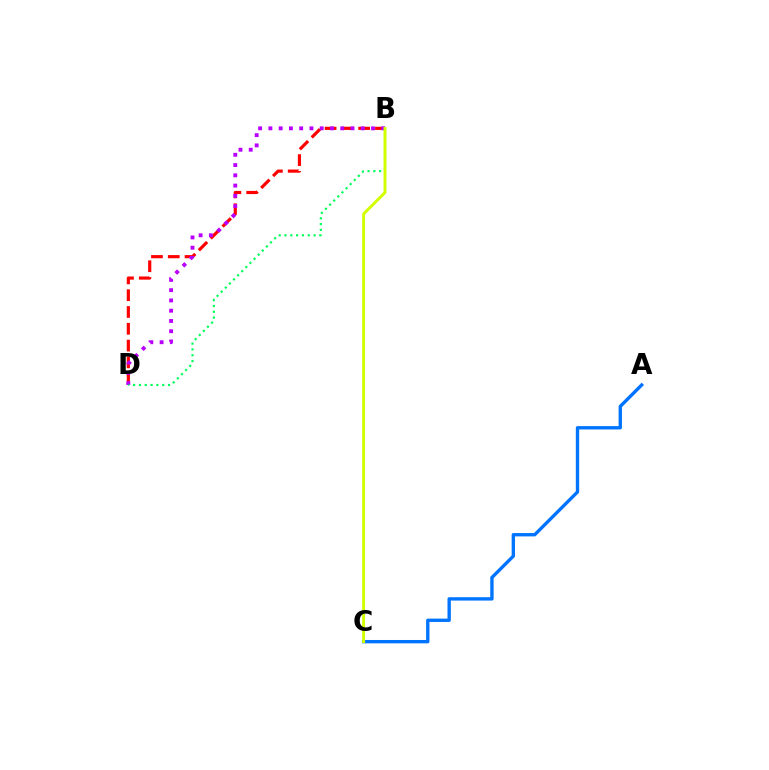{('B', 'D'): [{'color': '#ff0000', 'line_style': 'dashed', 'thickness': 2.28}, {'color': '#b900ff', 'line_style': 'dotted', 'thickness': 2.79}, {'color': '#00ff5c', 'line_style': 'dotted', 'thickness': 1.58}], ('A', 'C'): [{'color': '#0074ff', 'line_style': 'solid', 'thickness': 2.41}], ('B', 'C'): [{'color': '#d1ff00', 'line_style': 'solid', 'thickness': 2.12}]}